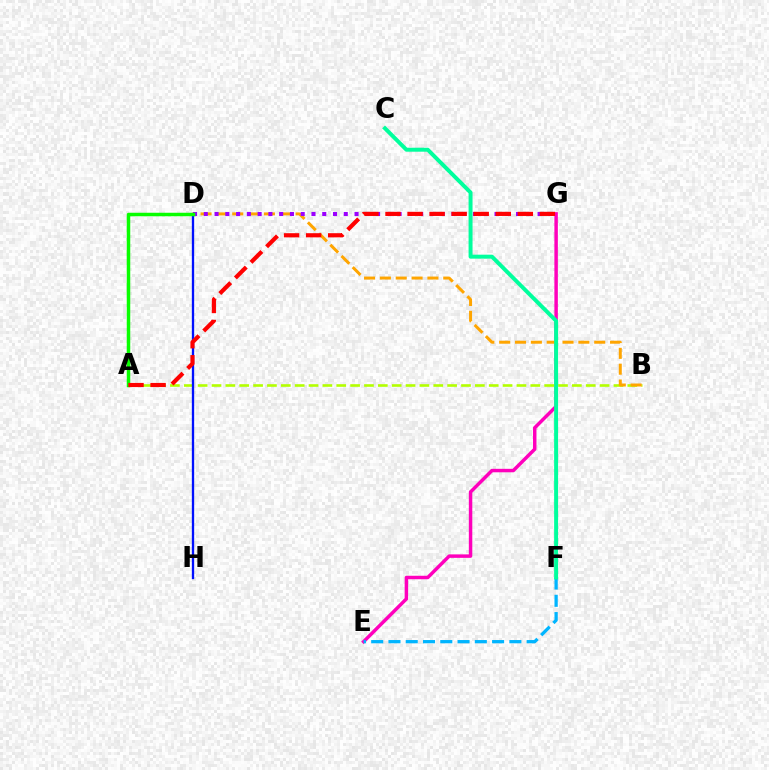{('A', 'B'): [{'color': '#b3ff00', 'line_style': 'dashed', 'thickness': 1.88}], ('E', 'G'): [{'color': '#ff00bd', 'line_style': 'solid', 'thickness': 2.5}], ('E', 'F'): [{'color': '#00b5ff', 'line_style': 'dashed', 'thickness': 2.35}], ('D', 'H'): [{'color': '#0010ff', 'line_style': 'solid', 'thickness': 1.67}], ('B', 'D'): [{'color': '#ffa500', 'line_style': 'dashed', 'thickness': 2.15}], ('C', 'F'): [{'color': '#00ff9d', 'line_style': 'solid', 'thickness': 2.85}], ('D', 'G'): [{'color': '#9b00ff', 'line_style': 'dotted', 'thickness': 2.93}], ('A', 'D'): [{'color': '#08ff00', 'line_style': 'solid', 'thickness': 2.51}], ('A', 'G'): [{'color': '#ff0000', 'line_style': 'dashed', 'thickness': 3.0}]}